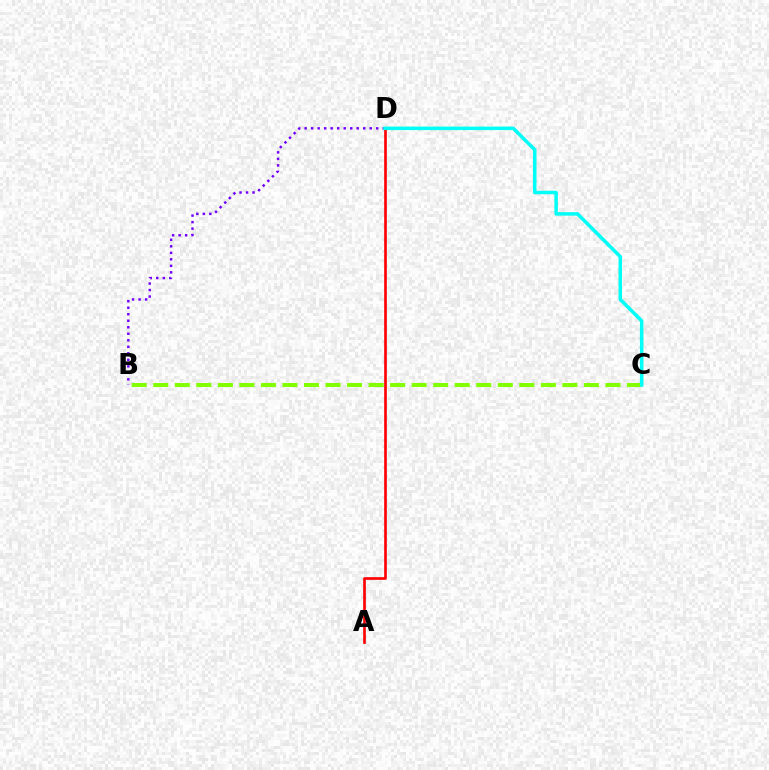{('A', 'D'): [{'color': '#ff0000', 'line_style': 'solid', 'thickness': 1.91}], ('B', 'C'): [{'color': '#84ff00', 'line_style': 'dashed', 'thickness': 2.93}], ('B', 'D'): [{'color': '#7200ff', 'line_style': 'dotted', 'thickness': 1.77}], ('C', 'D'): [{'color': '#00fff6', 'line_style': 'solid', 'thickness': 2.52}]}